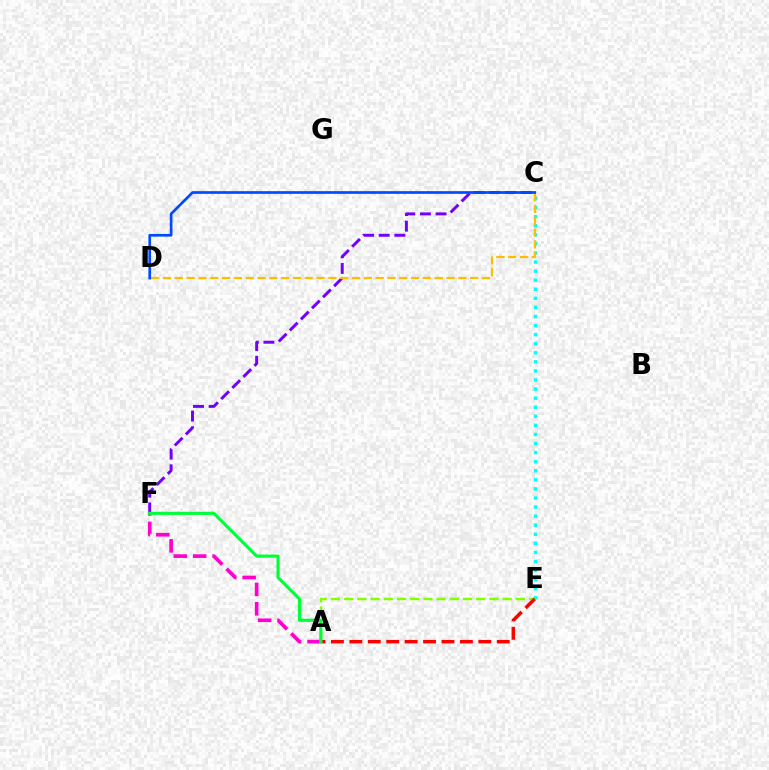{('C', 'E'): [{'color': '#00fff6', 'line_style': 'dotted', 'thickness': 2.47}], ('C', 'F'): [{'color': '#7200ff', 'line_style': 'dashed', 'thickness': 2.13}], ('C', 'D'): [{'color': '#ffbd00', 'line_style': 'dashed', 'thickness': 1.6}, {'color': '#004bff', 'line_style': 'solid', 'thickness': 1.94}], ('A', 'E'): [{'color': '#84ff00', 'line_style': 'dashed', 'thickness': 1.79}, {'color': '#ff0000', 'line_style': 'dashed', 'thickness': 2.5}], ('A', 'F'): [{'color': '#ff00cf', 'line_style': 'dashed', 'thickness': 2.64}, {'color': '#00ff39', 'line_style': 'solid', 'thickness': 2.25}]}